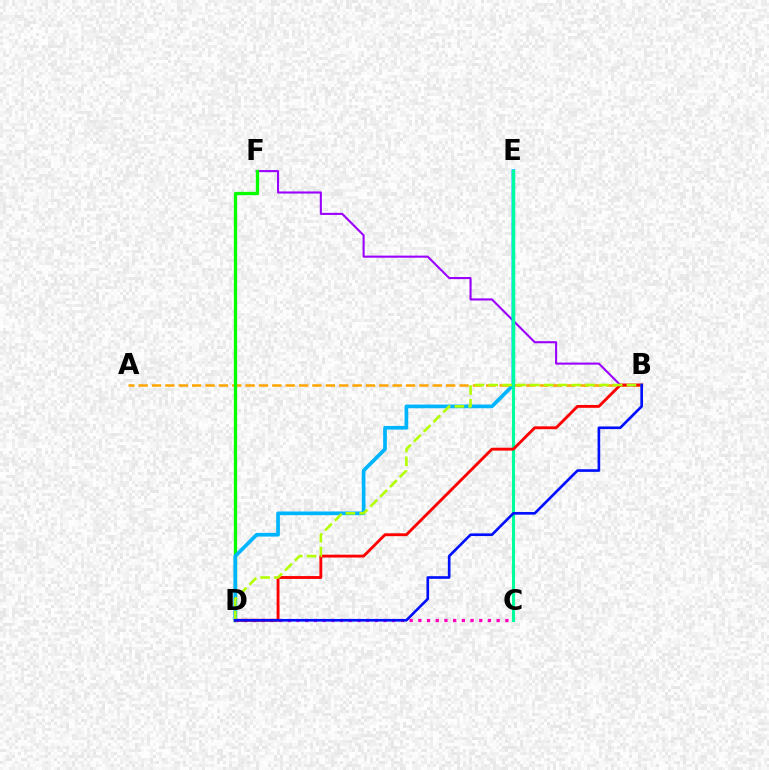{('B', 'F'): [{'color': '#9b00ff', 'line_style': 'solid', 'thickness': 1.51}], ('A', 'B'): [{'color': '#ffa500', 'line_style': 'dashed', 'thickness': 1.82}], ('D', 'F'): [{'color': '#08ff00', 'line_style': 'solid', 'thickness': 2.37}], ('C', 'D'): [{'color': '#ff00bd', 'line_style': 'dotted', 'thickness': 2.36}], ('D', 'E'): [{'color': '#00b5ff', 'line_style': 'solid', 'thickness': 2.67}], ('C', 'E'): [{'color': '#00ff9d', 'line_style': 'solid', 'thickness': 2.24}], ('B', 'D'): [{'color': '#ff0000', 'line_style': 'solid', 'thickness': 2.06}, {'color': '#b3ff00', 'line_style': 'dashed', 'thickness': 1.88}, {'color': '#0010ff', 'line_style': 'solid', 'thickness': 1.91}]}